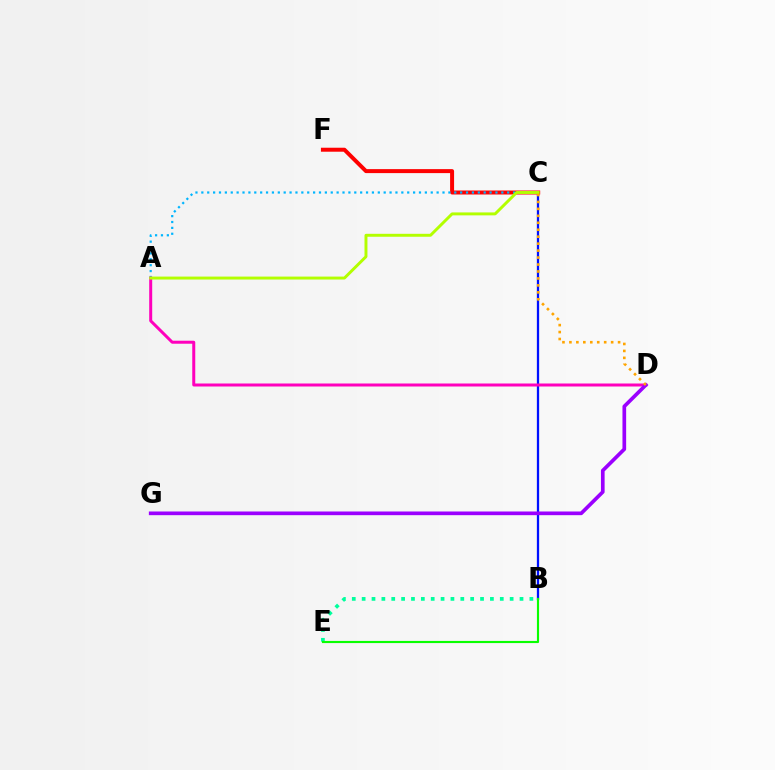{('B', 'E'): [{'color': '#00ff9d', 'line_style': 'dotted', 'thickness': 2.68}, {'color': '#08ff00', 'line_style': 'solid', 'thickness': 1.55}], ('B', 'C'): [{'color': '#0010ff', 'line_style': 'solid', 'thickness': 1.64}], ('C', 'F'): [{'color': '#ff0000', 'line_style': 'solid', 'thickness': 2.87}], ('A', 'C'): [{'color': '#00b5ff', 'line_style': 'dotted', 'thickness': 1.6}, {'color': '#b3ff00', 'line_style': 'solid', 'thickness': 2.12}], ('A', 'D'): [{'color': '#ff00bd', 'line_style': 'solid', 'thickness': 2.16}], ('D', 'G'): [{'color': '#9b00ff', 'line_style': 'solid', 'thickness': 2.65}], ('C', 'D'): [{'color': '#ffa500', 'line_style': 'dotted', 'thickness': 1.89}]}